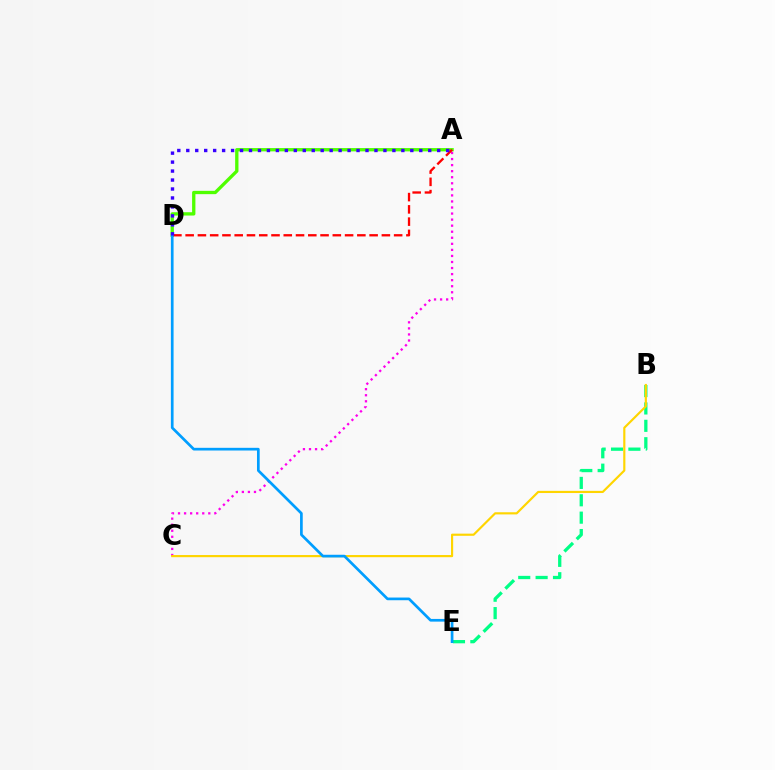{('A', 'D'): [{'color': '#4fff00', 'line_style': 'solid', 'thickness': 2.39}, {'color': '#ff0000', 'line_style': 'dashed', 'thickness': 1.67}, {'color': '#3700ff', 'line_style': 'dotted', 'thickness': 2.43}], ('B', 'E'): [{'color': '#00ff86', 'line_style': 'dashed', 'thickness': 2.36}], ('A', 'C'): [{'color': '#ff00ed', 'line_style': 'dotted', 'thickness': 1.65}], ('B', 'C'): [{'color': '#ffd500', 'line_style': 'solid', 'thickness': 1.56}], ('D', 'E'): [{'color': '#009eff', 'line_style': 'solid', 'thickness': 1.94}]}